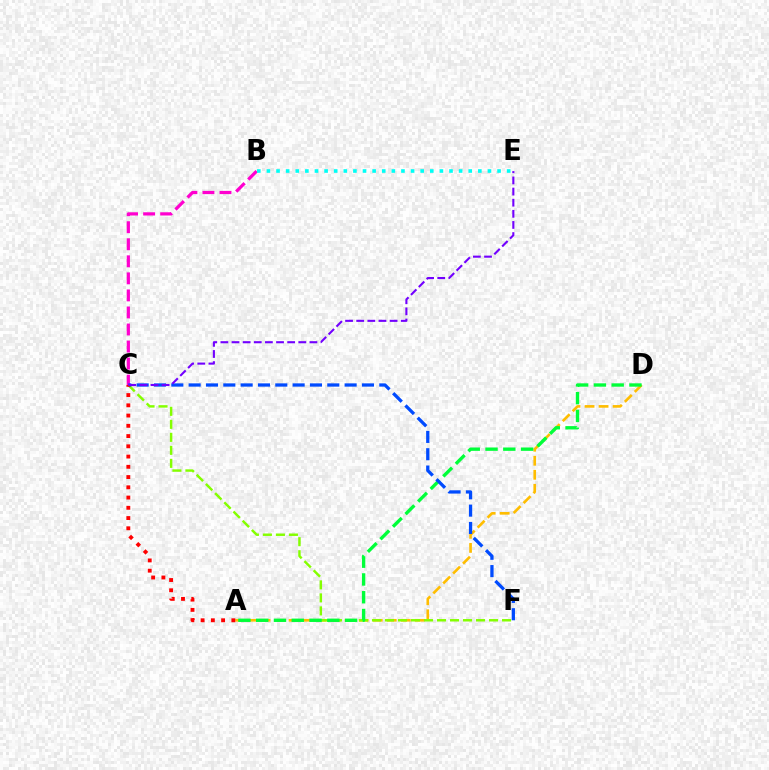{('B', 'C'): [{'color': '#ff00cf', 'line_style': 'dashed', 'thickness': 2.32}], ('A', 'D'): [{'color': '#ffbd00', 'line_style': 'dashed', 'thickness': 1.9}, {'color': '#00ff39', 'line_style': 'dashed', 'thickness': 2.42}], ('C', 'F'): [{'color': '#84ff00', 'line_style': 'dashed', 'thickness': 1.77}, {'color': '#004bff', 'line_style': 'dashed', 'thickness': 2.35}], ('A', 'C'): [{'color': '#ff0000', 'line_style': 'dotted', 'thickness': 2.78}], ('C', 'E'): [{'color': '#7200ff', 'line_style': 'dashed', 'thickness': 1.51}], ('B', 'E'): [{'color': '#00fff6', 'line_style': 'dotted', 'thickness': 2.61}]}